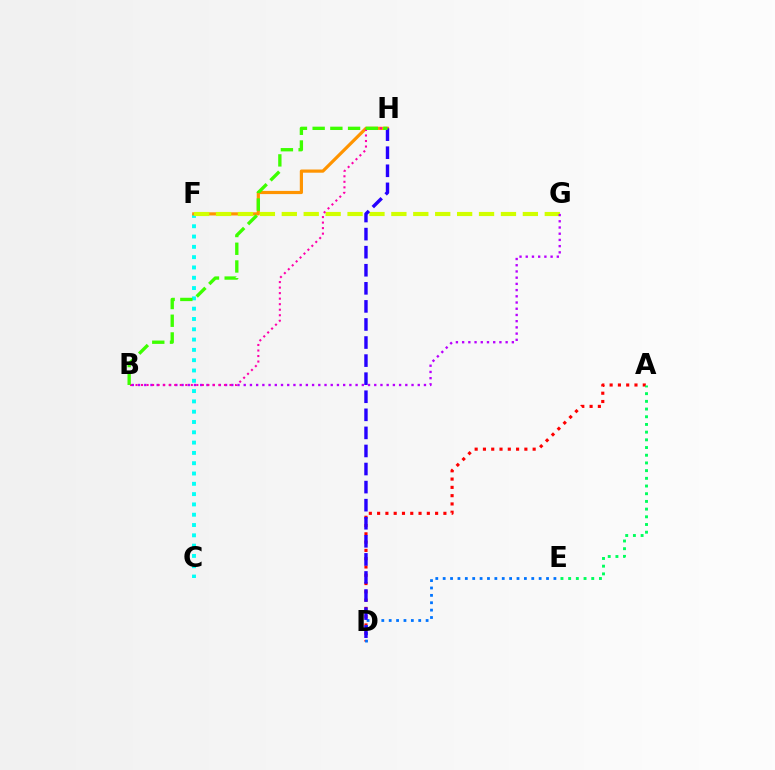{('A', 'D'): [{'color': '#ff0000', 'line_style': 'dotted', 'thickness': 2.25}], ('D', 'E'): [{'color': '#0074ff', 'line_style': 'dotted', 'thickness': 2.01}], ('C', 'F'): [{'color': '#00fff6', 'line_style': 'dotted', 'thickness': 2.8}], ('F', 'H'): [{'color': '#ff9400', 'line_style': 'solid', 'thickness': 2.29}], ('F', 'G'): [{'color': '#d1ff00', 'line_style': 'dashed', 'thickness': 2.98}], ('D', 'H'): [{'color': '#2500ff', 'line_style': 'dashed', 'thickness': 2.45}], ('A', 'E'): [{'color': '#00ff5c', 'line_style': 'dotted', 'thickness': 2.09}], ('B', 'G'): [{'color': '#b900ff', 'line_style': 'dotted', 'thickness': 1.69}], ('B', 'H'): [{'color': '#ff00ac', 'line_style': 'dotted', 'thickness': 1.5}, {'color': '#3dff00', 'line_style': 'dashed', 'thickness': 2.41}]}